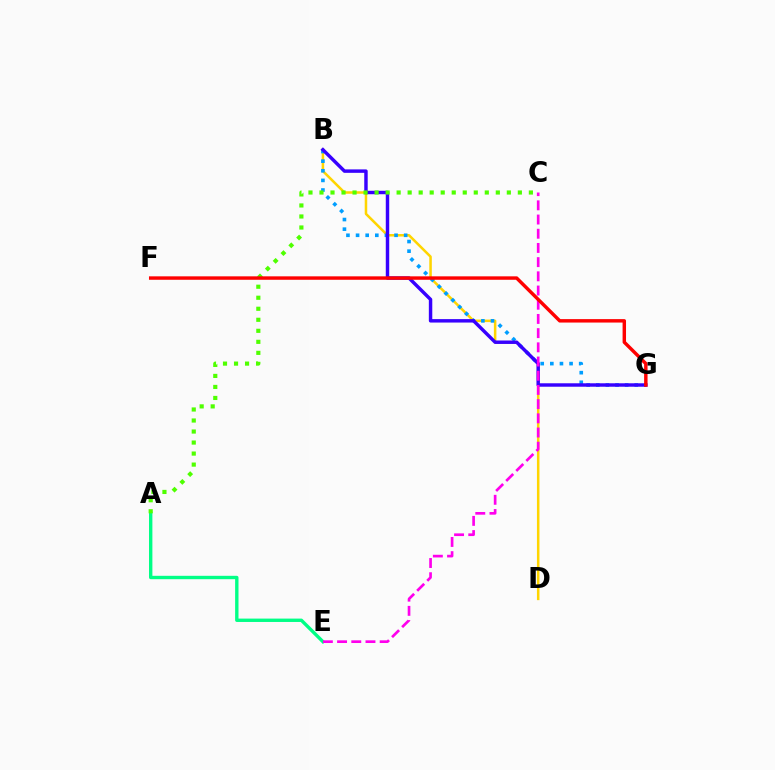{('B', 'D'): [{'color': '#ffd500', 'line_style': 'solid', 'thickness': 1.82}], ('B', 'G'): [{'color': '#009eff', 'line_style': 'dotted', 'thickness': 2.61}, {'color': '#3700ff', 'line_style': 'solid', 'thickness': 2.48}], ('A', 'E'): [{'color': '#00ff86', 'line_style': 'solid', 'thickness': 2.43}], ('C', 'E'): [{'color': '#ff00ed', 'line_style': 'dashed', 'thickness': 1.93}], ('A', 'C'): [{'color': '#4fff00', 'line_style': 'dotted', 'thickness': 2.99}], ('F', 'G'): [{'color': '#ff0000', 'line_style': 'solid', 'thickness': 2.47}]}